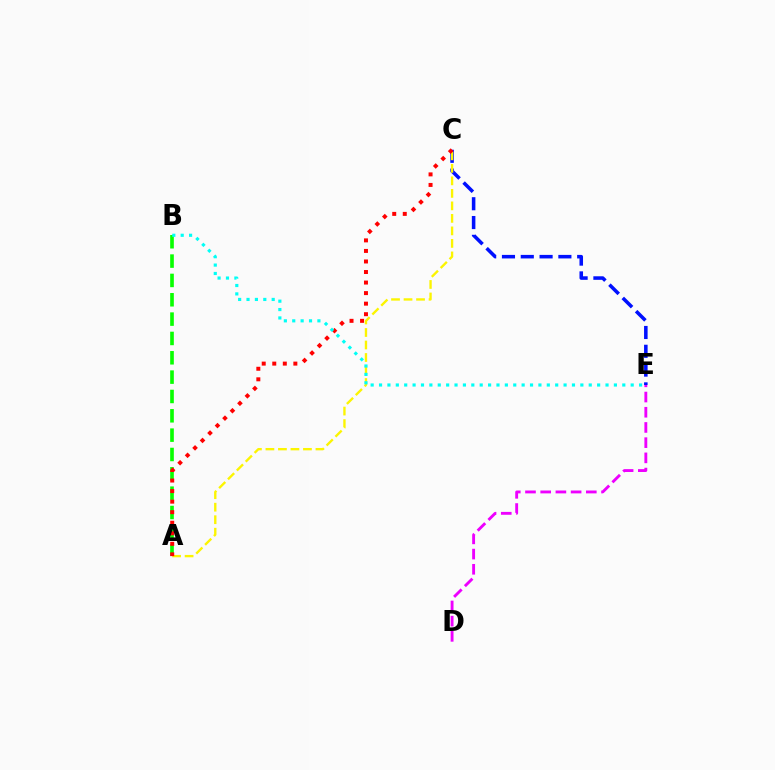{('C', 'E'): [{'color': '#0010ff', 'line_style': 'dashed', 'thickness': 2.55}], ('A', 'C'): [{'color': '#fcf500', 'line_style': 'dashed', 'thickness': 1.7}, {'color': '#ff0000', 'line_style': 'dotted', 'thickness': 2.86}], ('A', 'B'): [{'color': '#08ff00', 'line_style': 'dashed', 'thickness': 2.63}], ('D', 'E'): [{'color': '#ee00ff', 'line_style': 'dashed', 'thickness': 2.07}], ('B', 'E'): [{'color': '#00fff6', 'line_style': 'dotted', 'thickness': 2.28}]}